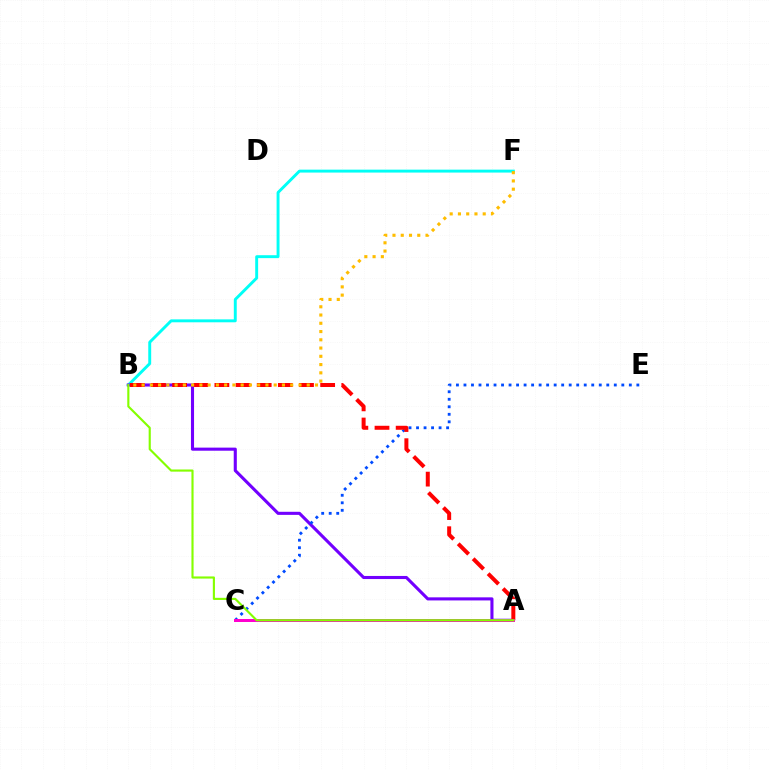{('B', 'F'): [{'color': '#00fff6', 'line_style': 'solid', 'thickness': 2.1}, {'color': '#ffbd00', 'line_style': 'dotted', 'thickness': 2.24}], ('A', 'B'): [{'color': '#7200ff', 'line_style': 'solid', 'thickness': 2.23}, {'color': '#ff0000', 'line_style': 'dashed', 'thickness': 2.87}, {'color': '#84ff00', 'line_style': 'solid', 'thickness': 1.54}], ('C', 'E'): [{'color': '#004bff', 'line_style': 'dotted', 'thickness': 2.04}], ('A', 'C'): [{'color': '#00ff39', 'line_style': 'solid', 'thickness': 2.13}, {'color': '#ff00cf', 'line_style': 'solid', 'thickness': 2.16}]}